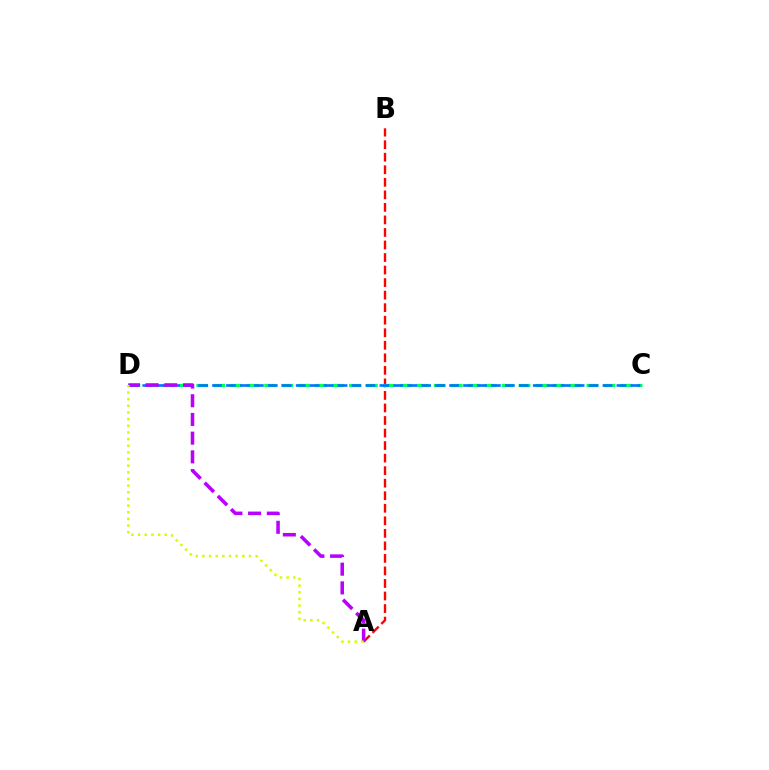{('A', 'B'): [{'color': '#ff0000', 'line_style': 'dashed', 'thickness': 1.7}], ('C', 'D'): [{'color': '#00ff5c', 'line_style': 'dashed', 'thickness': 2.3}, {'color': '#0074ff', 'line_style': 'dashed', 'thickness': 1.89}], ('A', 'D'): [{'color': '#b900ff', 'line_style': 'dashed', 'thickness': 2.54}, {'color': '#d1ff00', 'line_style': 'dotted', 'thickness': 1.81}]}